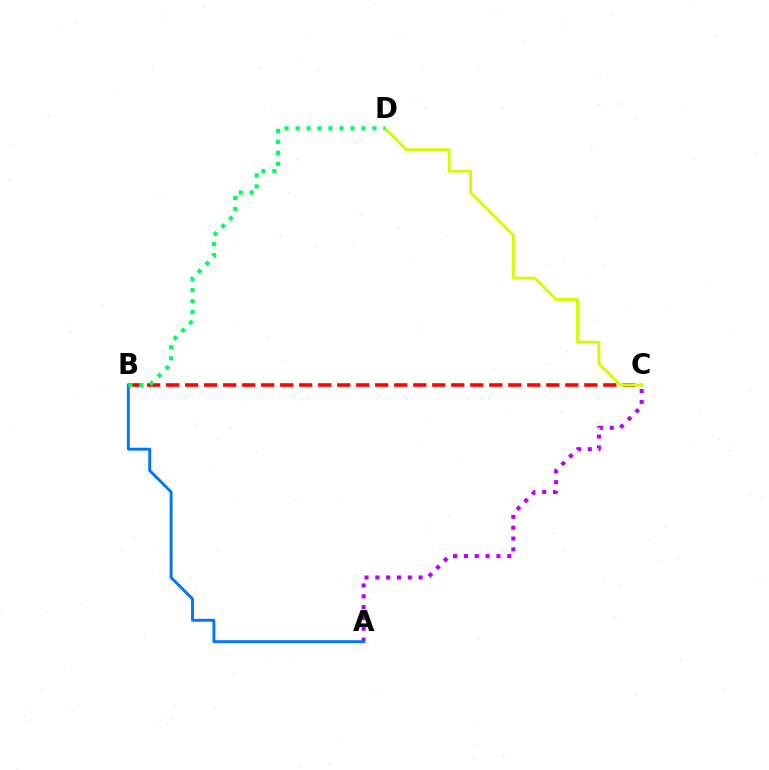{('A', 'C'): [{'color': '#b900ff', 'line_style': 'dotted', 'thickness': 2.94}], ('B', 'C'): [{'color': '#ff0000', 'line_style': 'dashed', 'thickness': 2.58}], ('C', 'D'): [{'color': '#d1ff00', 'line_style': 'solid', 'thickness': 2.09}], ('A', 'B'): [{'color': '#0074ff', 'line_style': 'solid', 'thickness': 2.08}], ('B', 'D'): [{'color': '#00ff5c', 'line_style': 'dotted', 'thickness': 2.99}]}